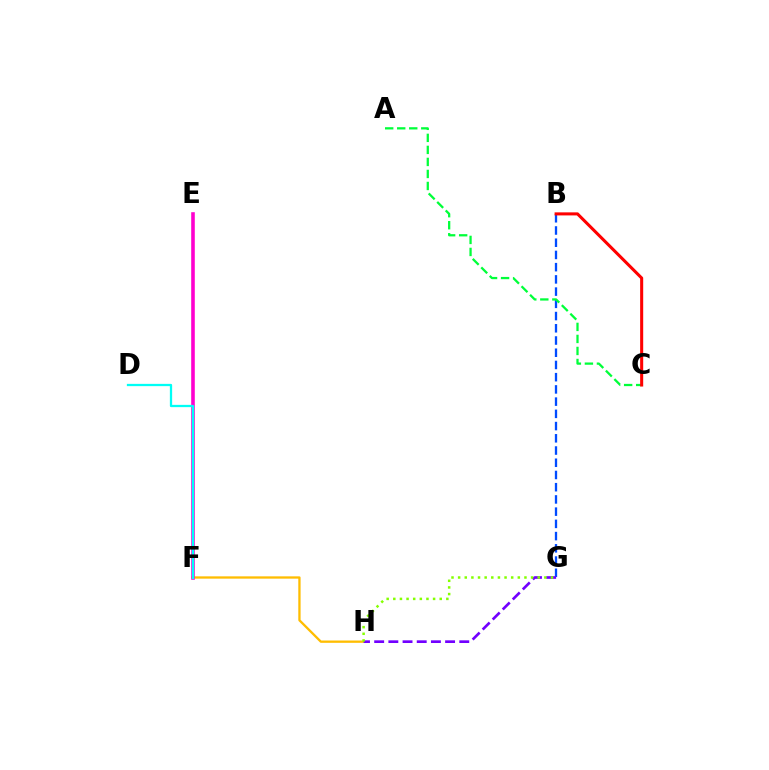{('F', 'H'): [{'color': '#ffbd00', 'line_style': 'solid', 'thickness': 1.66}], ('E', 'F'): [{'color': '#ff00cf', 'line_style': 'solid', 'thickness': 2.59}], ('B', 'G'): [{'color': '#004bff', 'line_style': 'dashed', 'thickness': 1.66}], ('D', 'F'): [{'color': '#00fff6', 'line_style': 'solid', 'thickness': 1.64}], ('A', 'C'): [{'color': '#00ff39', 'line_style': 'dashed', 'thickness': 1.63}], ('G', 'H'): [{'color': '#7200ff', 'line_style': 'dashed', 'thickness': 1.93}, {'color': '#84ff00', 'line_style': 'dotted', 'thickness': 1.8}], ('B', 'C'): [{'color': '#ff0000', 'line_style': 'solid', 'thickness': 2.2}]}